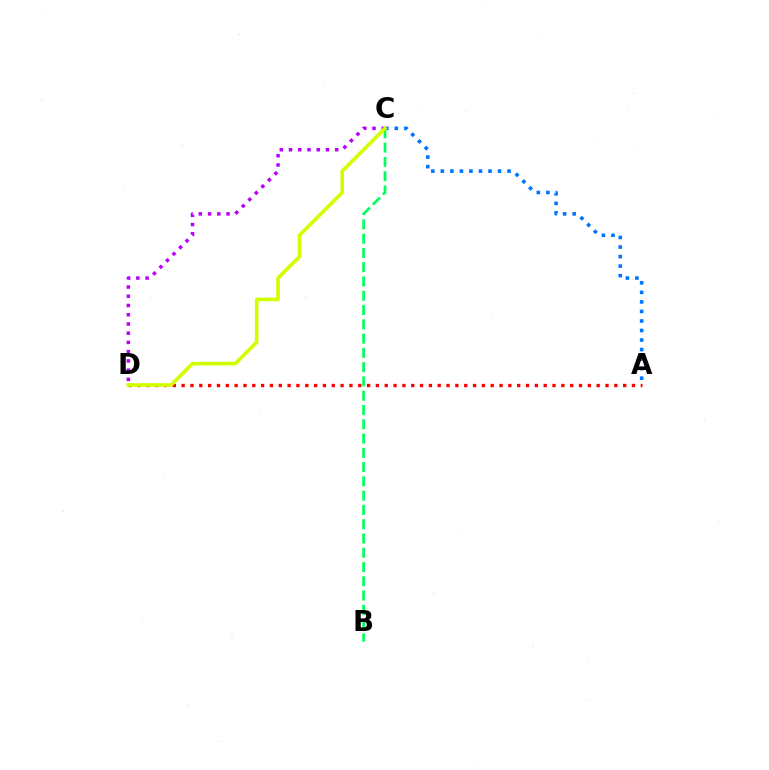{('A', 'D'): [{'color': '#ff0000', 'line_style': 'dotted', 'thickness': 2.4}], ('C', 'D'): [{'color': '#b900ff', 'line_style': 'dotted', 'thickness': 2.51}, {'color': '#d1ff00', 'line_style': 'solid', 'thickness': 2.62}], ('A', 'C'): [{'color': '#0074ff', 'line_style': 'dotted', 'thickness': 2.59}], ('B', 'C'): [{'color': '#00ff5c', 'line_style': 'dashed', 'thickness': 1.94}]}